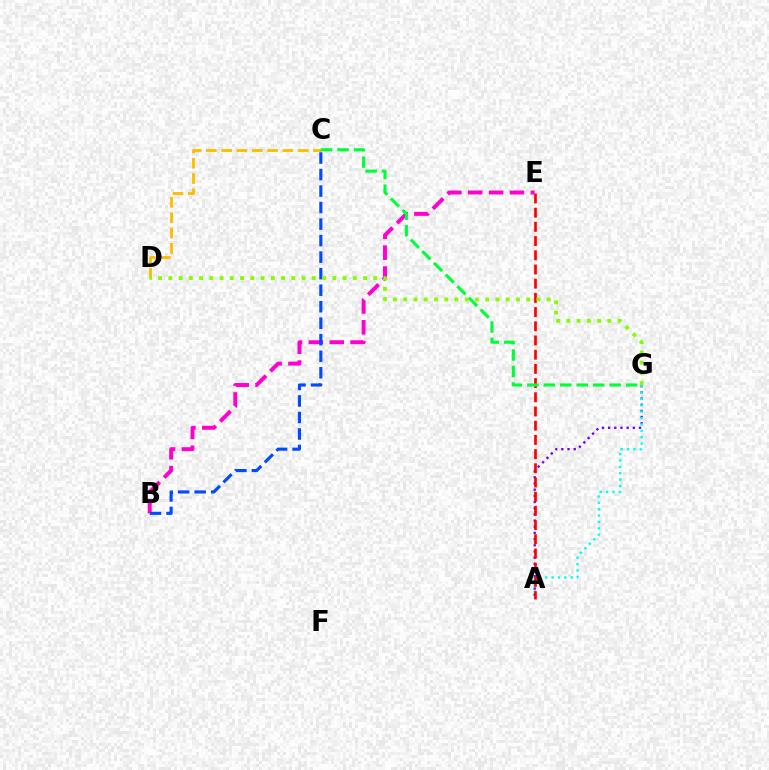{('C', 'D'): [{'color': '#ffbd00', 'line_style': 'dashed', 'thickness': 2.08}], ('A', 'G'): [{'color': '#7200ff', 'line_style': 'dotted', 'thickness': 1.68}, {'color': '#00fff6', 'line_style': 'dotted', 'thickness': 1.73}], ('A', 'E'): [{'color': '#ff0000', 'line_style': 'dashed', 'thickness': 1.93}], ('B', 'E'): [{'color': '#ff00cf', 'line_style': 'dashed', 'thickness': 2.84}], ('B', 'C'): [{'color': '#004bff', 'line_style': 'dashed', 'thickness': 2.24}], ('D', 'G'): [{'color': '#84ff00', 'line_style': 'dotted', 'thickness': 2.79}], ('C', 'G'): [{'color': '#00ff39', 'line_style': 'dashed', 'thickness': 2.24}]}